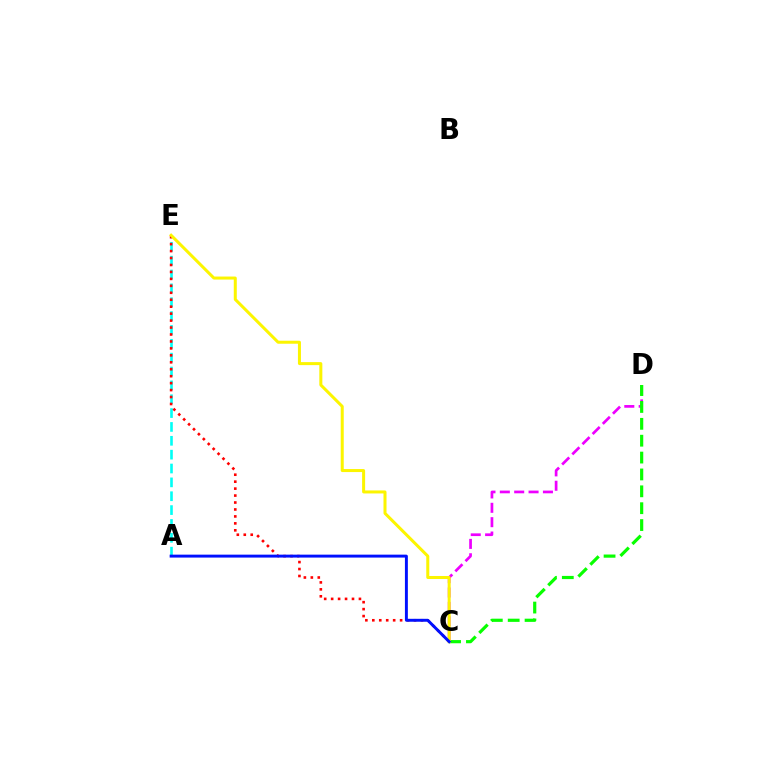{('A', 'E'): [{'color': '#00fff6', 'line_style': 'dashed', 'thickness': 1.88}], ('C', 'E'): [{'color': '#ff0000', 'line_style': 'dotted', 'thickness': 1.89}, {'color': '#fcf500', 'line_style': 'solid', 'thickness': 2.17}], ('C', 'D'): [{'color': '#ee00ff', 'line_style': 'dashed', 'thickness': 1.95}, {'color': '#08ff00', 'line_style': 'dashed', 'thickness': 2.29}], ('A', 'C'): [{'color': '#0010ff', 'line_style': 'solid', 'thickness': 2.11}]}